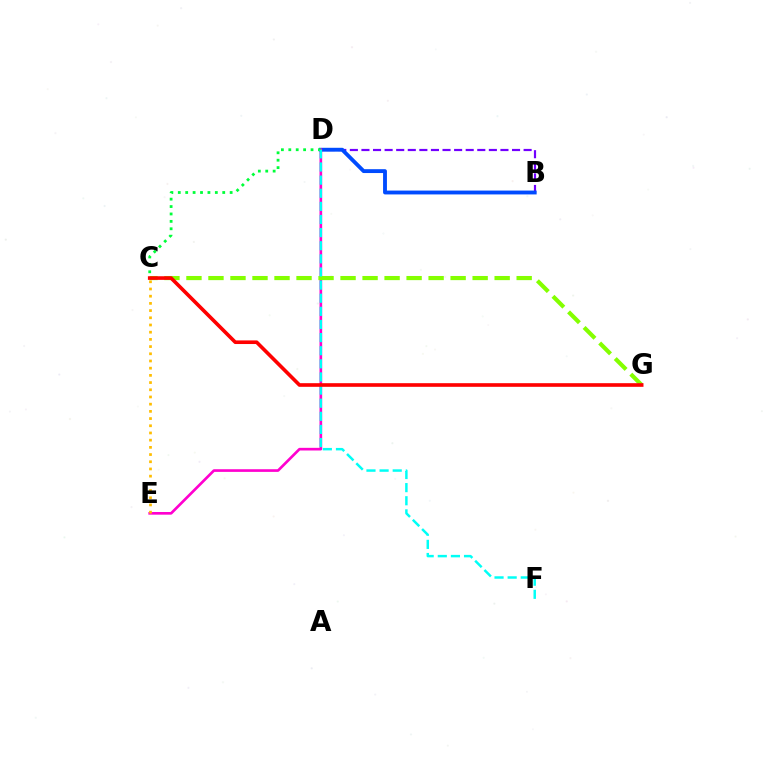{('B', 'D'): [{'color': '#7200ff', 'line_style': 'dashed', 'thickness': 1.57}, {'color': '#004bff', 'line_style': 'solid', 'thickness': 2.78}], ('D', 'E'): [{'color': '#ff00cf', 'line_style': 'solid', 'thickness': 1.92}], ('C', 'G'): [{'color': '#84ff00', 'line_style': 'dashed', 'thickness': 2.99}, {'color': '#ff0000', 'line_style': 'solid', 'thickness': 2.61}], ('C', 'E'): [{'color': '#ffbd00', 'line_style': 'dotted', 'thickness': 1.96}], ('C', 'D'): [{'color': '#00ff39', 'line_style': 'dotted', 'thickness': 2.01}], ('D', 'F'): [{'color': '#00fff6', 'line_style': 'dashed', 'thickness': 1.78}]}